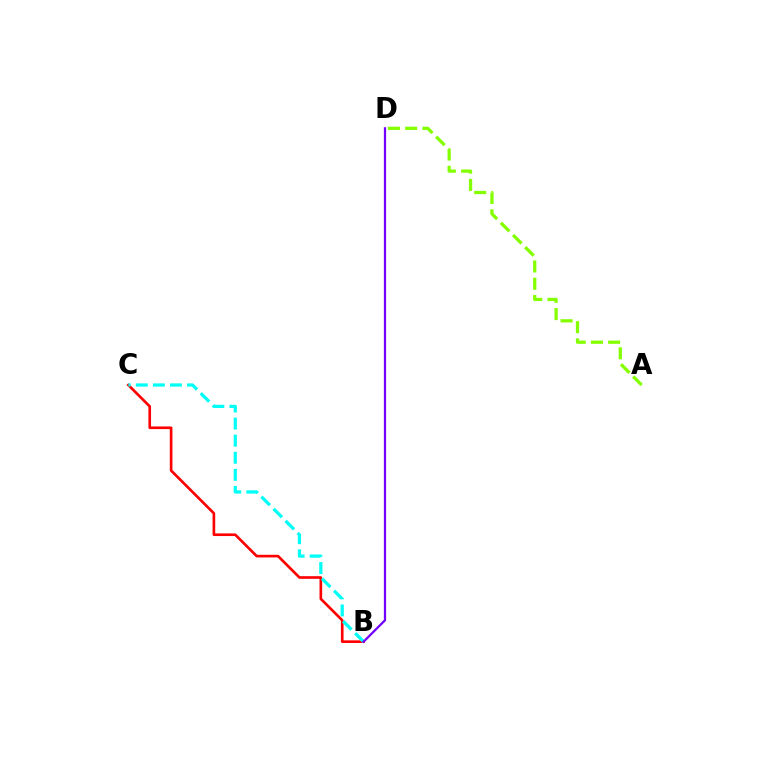{('B', 'C'): [{'color': '#ff0000', 'line_style': 'solid', 'thickness': 1.91}, {'color': '#00fff6', 'line_style': 'dashed', 'thickness': 2.32}], ('A', 'D'): [{'color': '#84ff00', 'line_style': 'dashed', 'thickness': 2.34}], ('B', 'D'): [{'color': '#7200ff', 'line_style': 'solid', 'thickness': 1.62}]}